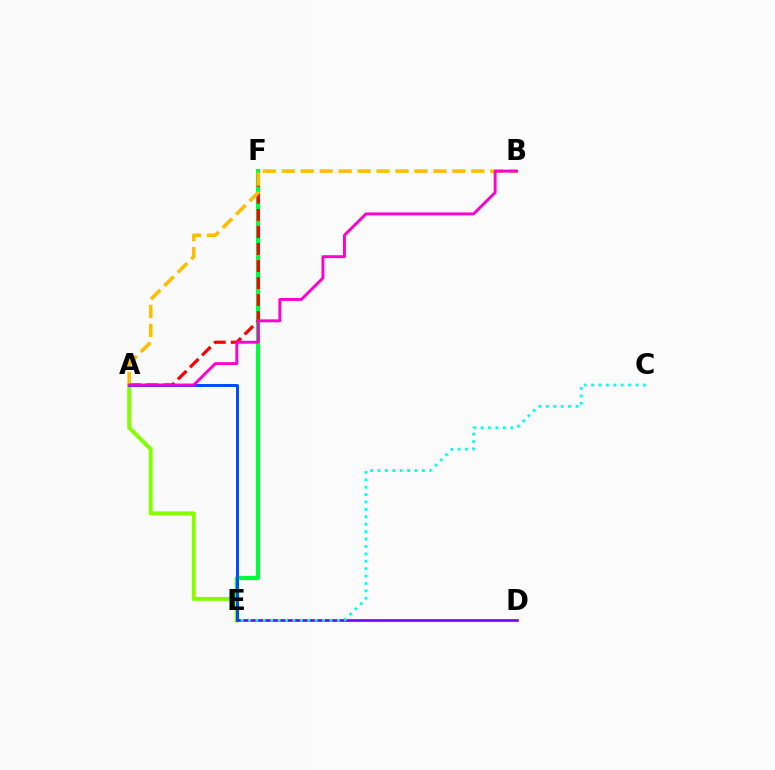{('E', 'F'): [{'color': '#00ff39', 'line_style': 'solid', 'thickness': 3.0}], ('A', 'E'): [{'color': '#84ff00', 'line_style': 'solid', 'thickness': 2.82}, {'color': '#004bff', 'line_style': 'solid', 'thickness': 2.12}], ('D', 'E'): [{'color': '#7200ff', 'line_style': 'solid', 'thickness': 1.9}], ('A', 'F'): [{'color': '#ff0000', 'line_style': 'dashed', 'thickness': 2.31}], ('C', 'E'): [{'color': '#00fff6', 'line_style': 'dotted', 'thickness': 2.01}], ('A', 'B'): [{'color': '#ffbd00', 'line_style': 'dashed', 'thickness': 2.58}, {'color': '#ff00cf', 'line_style': 'solid', 'thickness': 2.1}]}